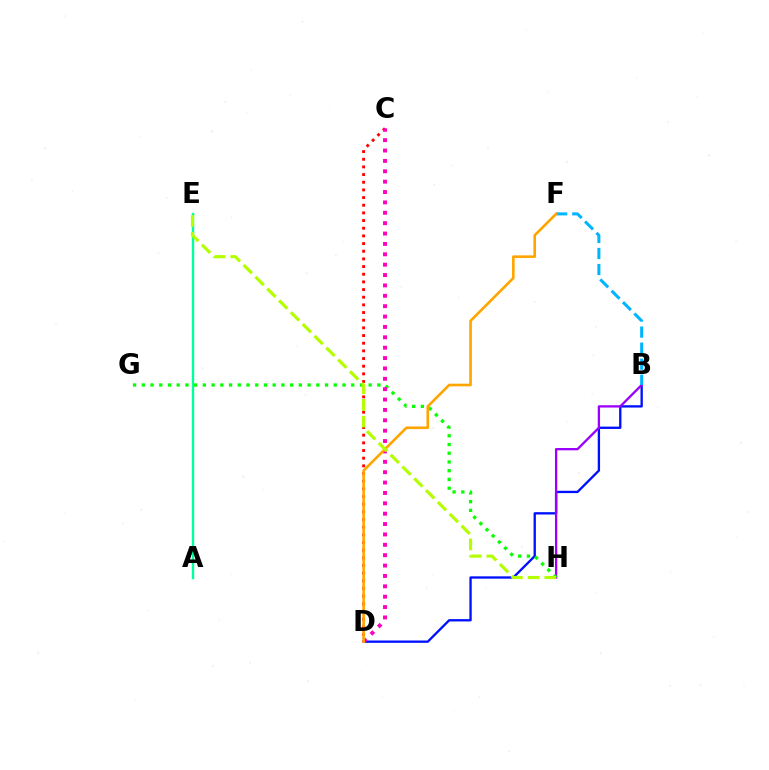{('B', 'D'): [{'color': '#0010ff', 'line_style': 'solid', 'thickness': 1.68}], ('A', 'E'): [{'color': '#00ff9d', 'line_style': 'solid', 'thickness': 1.7}], ('B', 'H'): [{'color': '#9b00ff', 'line_style': 'solid', 'thickness': 1.66}], ('C', 'D'): [{'color': '#ff0000', 'line_style': 'dotted', 'thickness': 2.08}, {'color': '#ff00bd', 'line_style': 'dotted', 'thickness': 2.82}], ('G', 'H'): [{'color': '#08ff00', 'line_style': 'dotted', 'thickness': 2.37}], ('B', 'F'): [{'color': '#00b5ff', 'line_style': 'dashed', 'thickness': 2.18}], ('D', 'F'): [{'color': '#ffa500', 'line_style': 'solid', 'thickness': 1.89}], ('E', 'H'): [{'color': '#b3ff00', 'line_style': 'dashed', 'thickness': 2.27}]}